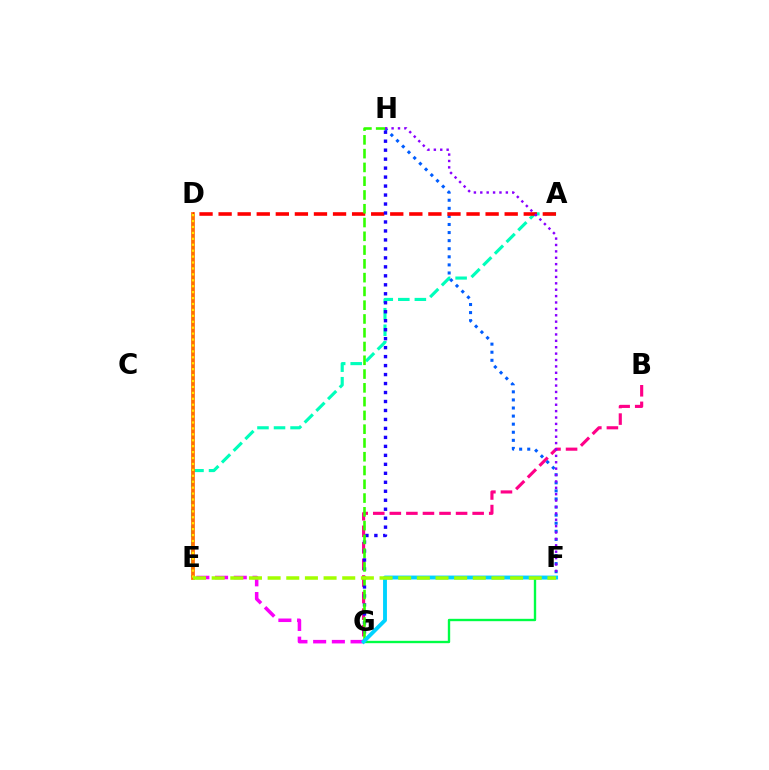{('A', 'E'): [{'color': '#00ffbb', 'line_style': 'dashed', 'thickness': 2.25}], ('D', 'E'): [{'color': '#ff7000', 'line_style': 'solid', 'thickness': 2.69}, {'color': '#ffe600', 'line_style': 'dotted', 'thickness': 1.61}], ('B', 'G'): [{'color': '#ff0088', 'line_style': 'dashed', 'thickness': 2.25}], ('F', 'H'): [{'color': '#005dff', 'line_style': 'dotted', 'thickness': 2.2}, {'color': '#8a00ff', 'line_style': 'dotted', 'thickness': 1.74}], ('A', 'D'): [{'color': '#ff0000', 'line_style': 'dashed', 'thickness': 2.59}], ('G', 'H'): [{'color': '#1900ff', 'line_style': 'dotted', 'thickness': 2.44}, {'color': '#31ff00', 'line_style': 'dashed', 'thickness': 1.87}], ('E', 'G'): [{'color': '#fa00f9', 'line_style': 'dashed', 'thickness': 2.54}], ('F', 'G'): [{'color': '#00ff45', 'line_style': 'solid', 'thickness': 1.7}, {'color': '#00d3ff', 'line_style': 'solid', 'thickness': 2.79}], ('E', 'F'): [{'color': '#a2ff00', 'line_style': 'dashed', 'thickness': 2.53}]}